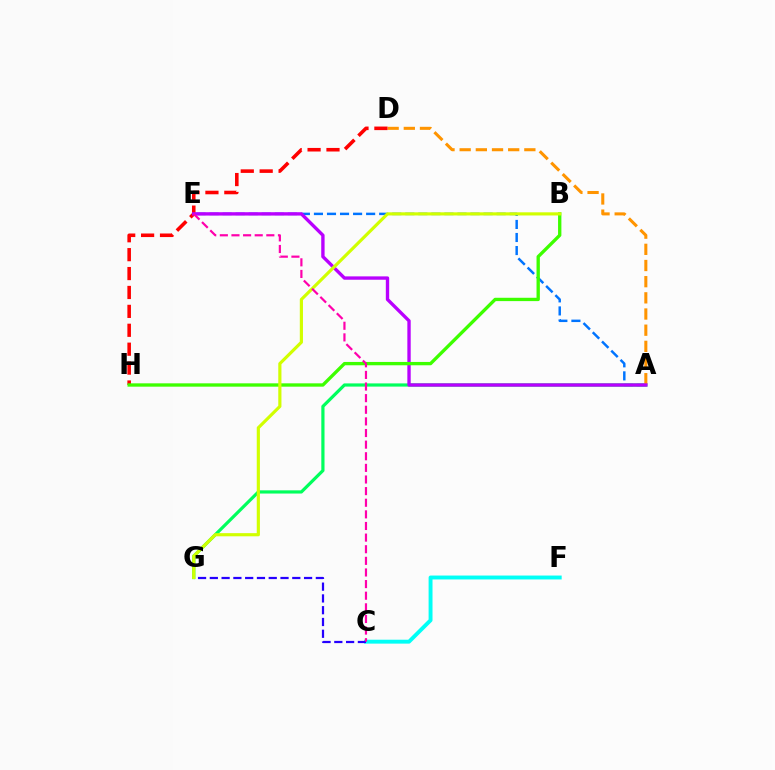{('A', 'E'): [{'color': '#0074ff', 'line_style': 'dashed', 'thickness': 1.77}, {'color': '#b900ff', 'line_style': 'solid', 'thickness': 2.42}], ('A', 'G'): [{'color': '#00ff5c', 'line_style': 'solid', 'thickness': 2.3}], ('A', 'D'): [{'color': '#ff9400', 'line_style': 'dashed', 'thickness': 2.2}], ('C', 'F'): [{'color': '#00fff6', 'line_style': 'solid', 'thickness': 2.81}], ('D', 'H'): [{'color': '#ff0000', 'line_style': 'dashed', 'thickness': 2.57}], ('C', 'G'): [{'color': '#2500ff', 'line_style': 'dashed', 'thickness': 1.6}], ('B', 'H'): [{'color': '#3dff00', 'line_style': 'solid', 'thickness': 2.4}], ('B', 'G'): [{'color': '#d1ff00', 'line_style': 'solid', 'thickness': 2.28}], ('C', 'E'): [{'color': '#ff00ac', 'line_style': 'dashed', 'thickness': 1.58}]}